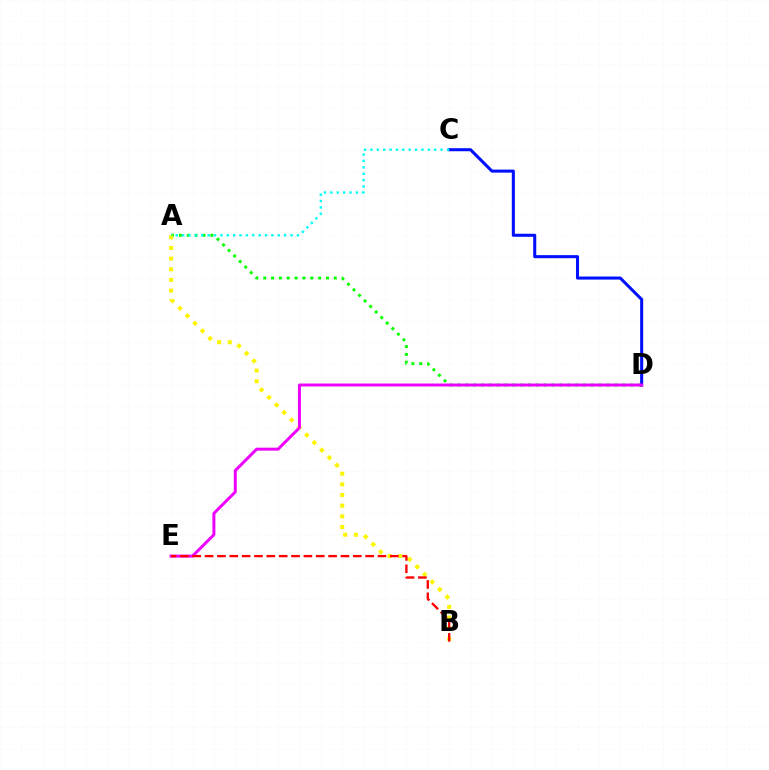{('A', 'D'): [{'color': '#08ff00', 'line_style': 'dotted', 'thickness': 2.13}], ('A', 'B'): [{'color': '#fcf500', 'line_style': 'dotted', 'thickness': 2.9}], ('C', 'D'): [{'color': '#0010ff', 'line_style': 'solid', 'thickness': 2.2}], ('A', 'C'): [{'color': '#00fff6', 'line_style': 'dotted', 'thickness': 1.73}], ('D', 'E'): [{'color': '#ee00ff', 'line_style': 'solid', 'thickness': 2.14}], ('B', 'E'): [{'color': '#ff0000', 'line_style': 'dashed', 'thickness': 1.68}]}